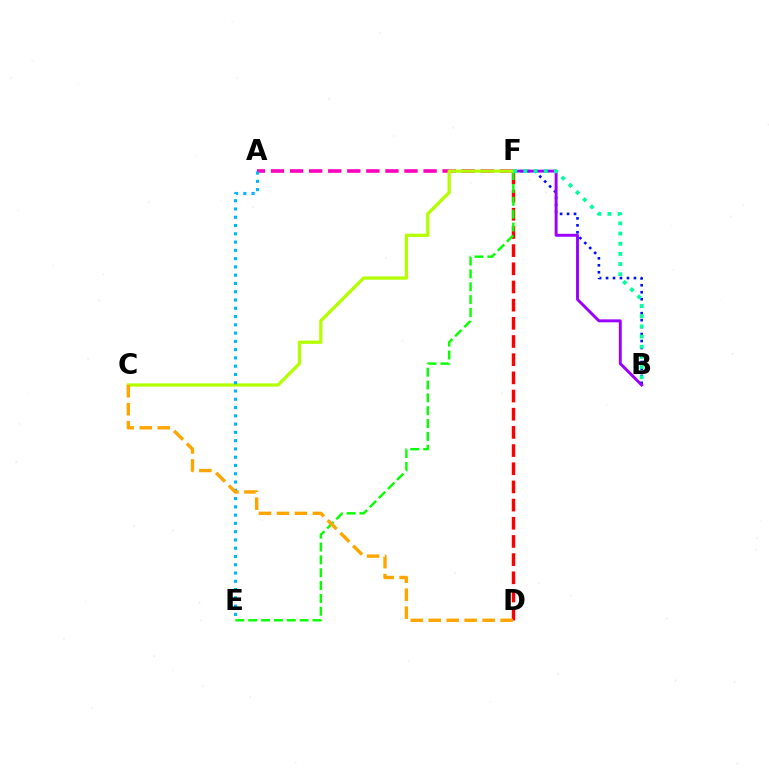{('D', 'F'): [{'color': '#ff0000', 'line_style': 'dashed', 'thickness': 2.47}], ('B', 'F'): [{'color': '#0010ff', 'line_style': 'dotted', 'thickness': 1.89}, {'color': '#9b00ff', 'line_style': 'solid', 'thickness': 2.11}, {'color': '#00ff9d', 'line_style': 'dotted', 'thickness': 2.76}], ('A', 'F'): [{'color': '#ff00bd', 'line_style': 'dashed', 'thickness': 2.59}], ('E', 'F'): [{'color': '#08ff00', 'line_style': 'dashed', 'thickness': 1.75}], ('C', 'F'): [{'color': '#b3ff00', 'line_style': 'solid', 'thickness': 2.35}], ('A', 'E'): [{'color': '#00b5ff', 'line_style': 'dotted', 'thickness': 2.25}], ('C', 'D'): [{'color': '#ffa500', 'line_style': 'dashed', 'thickness': 2.44}]}